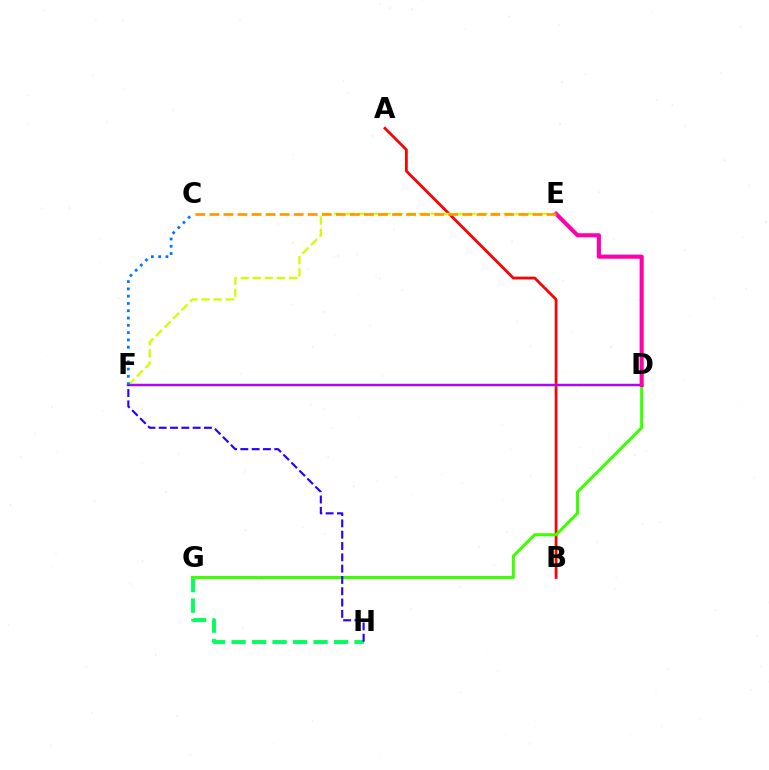{('A', 'B'): [{'color': '#ff0000', 'line_style': 'solid', 'thickness': 2.0}], ('E', 'F'): [{'color': '#d1ff00', 'line_style': 'dashed', 'thickness': 1.64}], ('G', 'H'): [{'color': '#00ff5c', 'line_style': 'dashed', 'thickness': 2.78}], ('D', 'F'): [{'color': '#00fff6', 'line_style': 'solid', 'thickness': 1.69}, {'color': '#b900ff', 'line_style': 'solid', 'thickness': 1.67}], ('D', 'G'): [{'color': '#3dff00', 'line_style': 'solid', 'thickness': 2.18}], ('D', 'E'): [{'color': '#ff00ac', 'line_style': 'solid', 'thickness': 2.96}], ('C', 'F'): [{'color': '#0074ff', 'line_style': 'dotted', 'thickness': 1.98}], ('F', 'H'): [{'color': '#2500ff', 'line_style': 'dashed', 'thickness': 1.54}], ('C', 'E'): [{'color': '#ff9400', 'line_style': 'dashed', 'thickness': 1.91}]}